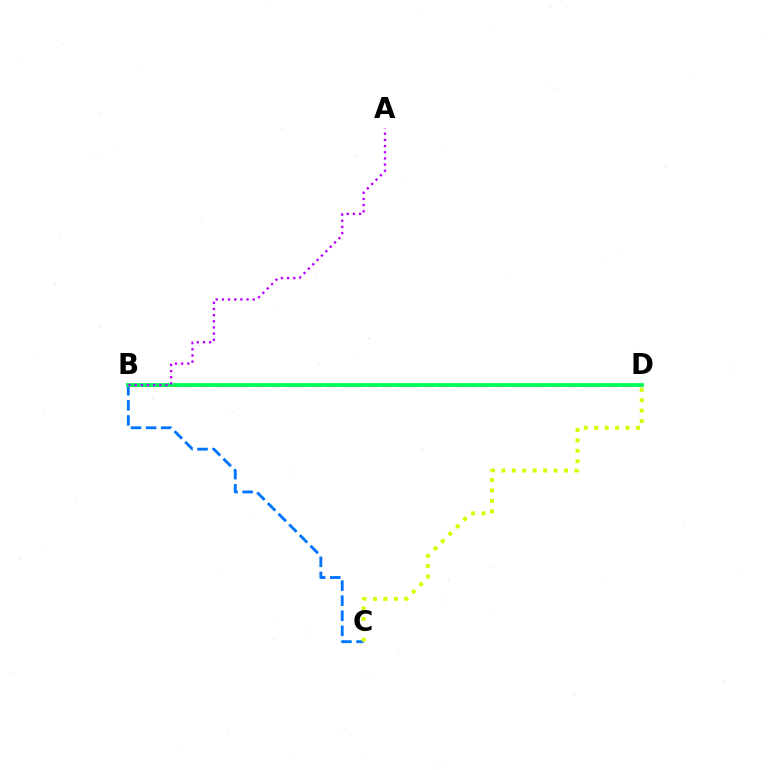{('B', 'C'): [{'color': '#0074ff', 'line_style': 'dashed', 'thickness': 2.05}], ('B', 'D'): [{'color': '#ff0000', 'line_style': 'dashed', 'thickness': 1.91}, {'color': '#00ff5c', 'line_style': 'solid', 'thickness': 2.74}], ('C', 'D'): [{'color': '#d1ff00', 'line_style': 'dotted', 'thickness': 2.84}], ('A', 'B'): [{'color': '#b900ff', 'line_style': 'dotted', 'thickness': 1.68}]}